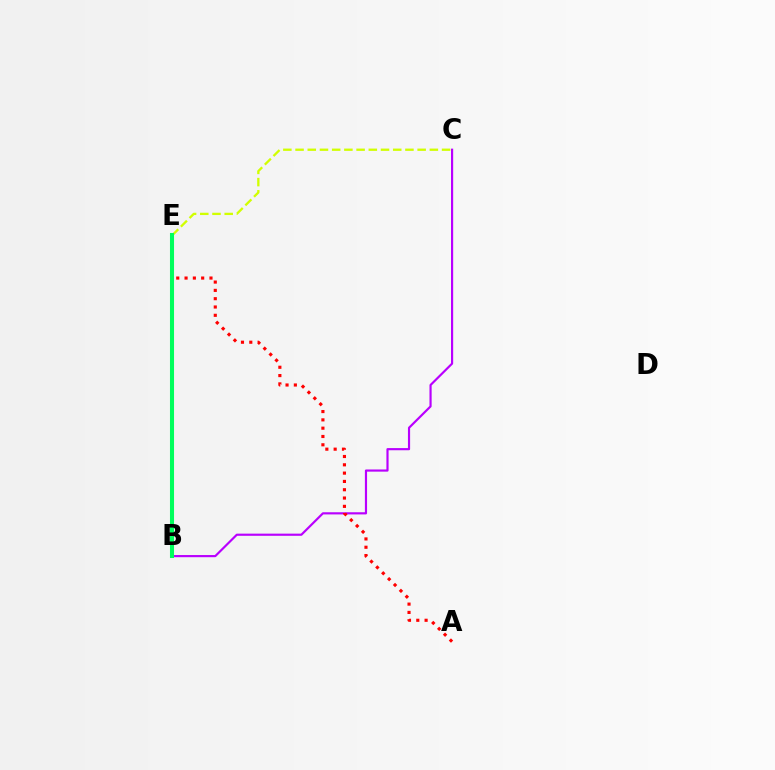{('B', 'E'): [{'color': '#0074ff', 'line_style': 'dotted', 'thickness': 1.69}, {'color': '#00ff5c', 'line_style': 'solid', 'thickness': 2.92}], ('B', 'C'): [{'color': '#b900ff', 'line_style': 'solid', 'thickness': 1.56}], ('A', 'E'): [{'color': '#ff0000', 'line_style': 'dotted', 'thickness': 2.26}], ('C', 'E'): [{'color': '#d1ff00', 'line_style': 'dashed', 'thickness': 1.66}]}